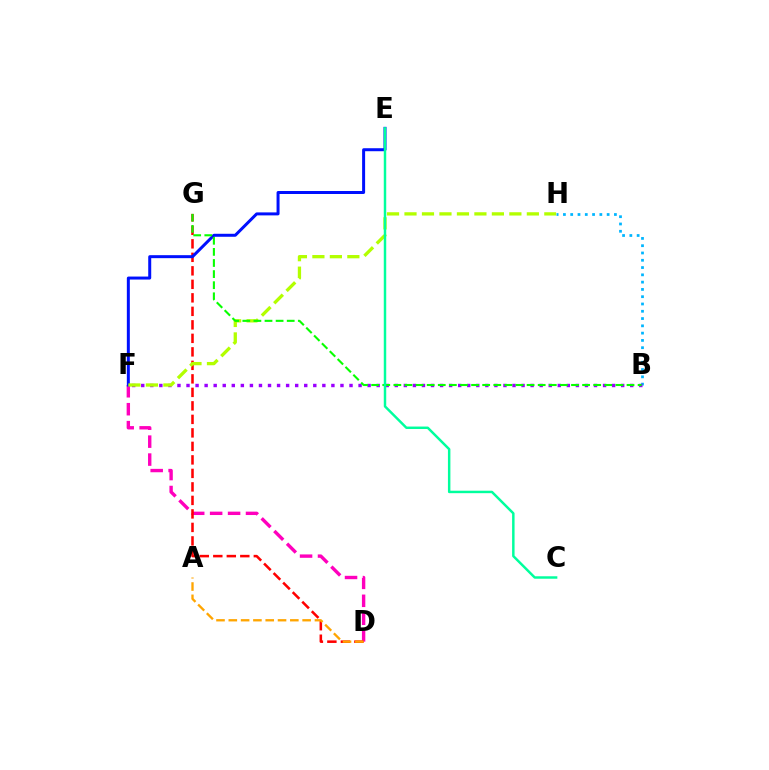{('D', 'F'): [{'color': '#ff00bd', 'line_style': 'dashed', 'thickness': 2.44}], ('D', 'G'): [{'color': '#ff0000', 'line_style': 'dashed', 'thickness': 1.83}], ('B', 'H'): [{'color': '#00b5ff', 'line_style': 'dotted', 'thickness': 1.98}], ('B', 'F'): [{'color': '#9b00ff', 'line_style': 'dotted', 'thickness': 2.46}], ('E', 'F'): [{'color': '#0010ff', 'line_style': 'solid', 'thickness': 2.15}], ('F', 'H'): [{'color': '#b3ff00', 'line_style': 'dashed', 'thickness': 2.37}], ('B', 'G'): [{'color': '#08ff00', 'line_style': 'dashed', 'thickness': 1.51}], ('A', 'D'): [{'color': '#ffa500', 'line_style': 'dashed', 'thickness': 1.67}], ('C', 'E'): [{'color': '#00ff9d', 'line_style': 'solid', 'thickness': 1.77}]}